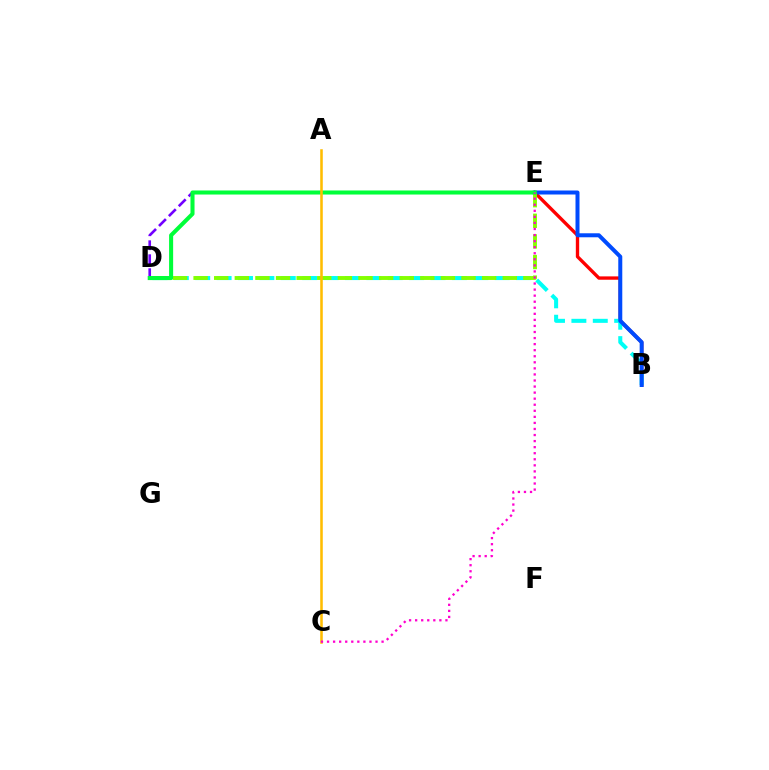{('B', 'E'): [{'color': '#ff0000', 'line_style': 'solid', 'thickness': 2.41}, {'color': '#004bff', 'line_style': 'solid', 'thickness': 2.88}], ('B', 'D'): [{'color': '#00fff6', 'line_style': 'dashed', 'thickness': 2.91}], ('D', 'E'): [{'color': '#84ff00', 'line_style': 'dashed', 'thickness': 2.8}, {'color': '#7200ff', 'line_style': 'dashed', 'thickness': 1.9}, {'color': '#00ff39', 'line_style': 'solid', 'thickness': 2.92}], ('A', 'C'): [{'color': '#ffbd00', 'line_style': 'solid', 'thickness': 1.84}], ('C', 'E'): [{'color': '#ff00cf', 'line_style': 'dotted', 'thickness': 1.65}]}